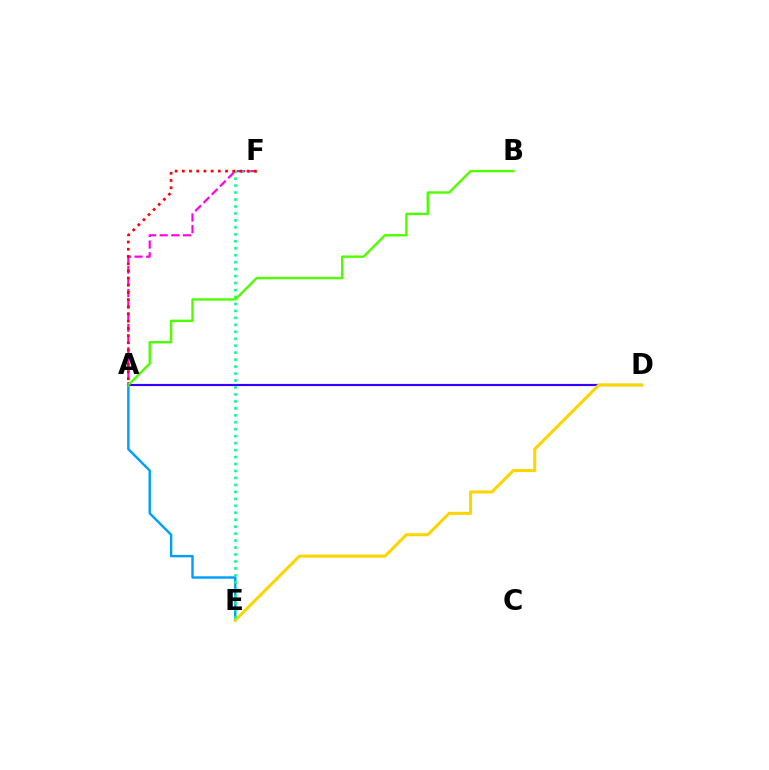{('A', 'F'): [{'color': '#ff00ed', 'line_style': 'dashed', 'thickness': 1.58}, {'color': '#ff0000', 'line_style': 'dotted', 'thickness': 1.96}], ('A', 'D'): [{'color': '#3700ff', 'line_style': 'solid', 'thickness': 1.56}], ('A', 'E'): [{'color': '#009eff', 'line_style': 'solid', 'thickness': 1.75}], ('D', 'E'): [{'color': '#ffd500', 'line_style': 'solid', 'thickness': 2.2}], ('E', 'F'): [{'color': '#00ff86', 'line_style': 'dotted', 'thickness': 1.89}], ('A', 'B'): [{'color': '#4fff00', 'line_style': 'solid', 'thickness': 1.74}]}